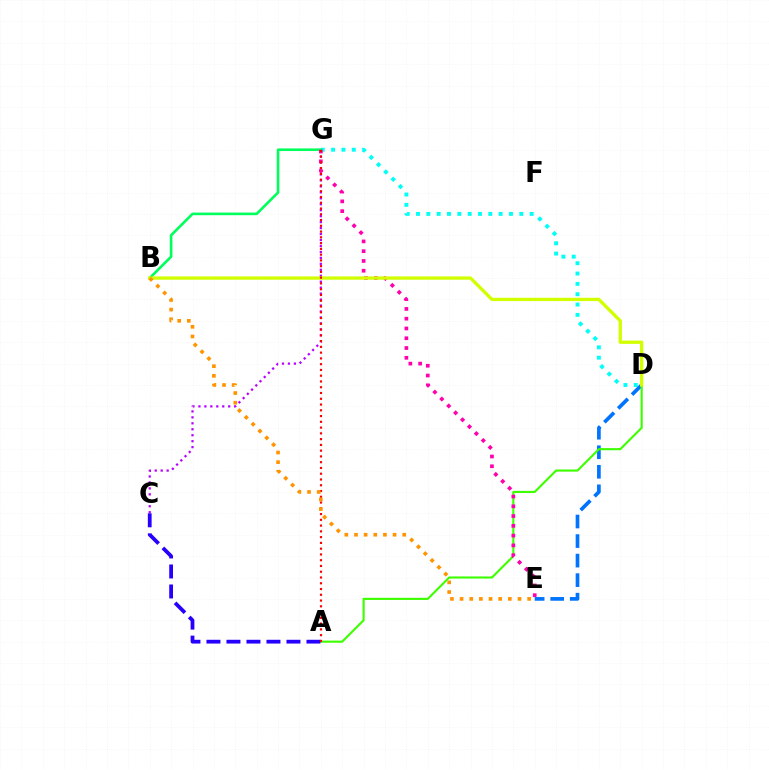{('D', 'G'): [{'color': '#00fff6', 'line_style': 'dotted', 'thickness': 2.81}], ('C', 'G'): [{'color': '#b900ff', 'line_style': 'dotted', 'thickness': 1.62}], ('D', 'E'): [{'color': '#0074ff', 'line_style': 'dashed', 'thickness': 2.65}], ('B', 'G'): [{'color': '#00ff5c', 'line_style': 'solid', 'thickness': 1.89}], ('A', 'D'): [{'color': '#3dff00', 'line_style': 'solid', 'thickness': 1.53}], ('E', 'G'): [{'color': '#ff00ac', 'line_style': 'dotted', 'thickness': 2.66}], ('A', 'C'): [{'color': '#2500ff', 'line_style': 'dashed', 'thickness': 2.72}], ('B', 'D'): [{'color': '#d1ff00', 'line_style': 'solid', 'thickness': 2.38}], ('A', 'G'): [{'color': '#ff0000', 'line_style': 'dotted', 'thickness': 1.57}], ('B', 'E'): [{'color': '#ff9400', 'line_style': 'dotted', 'thickness': 2.62}]}